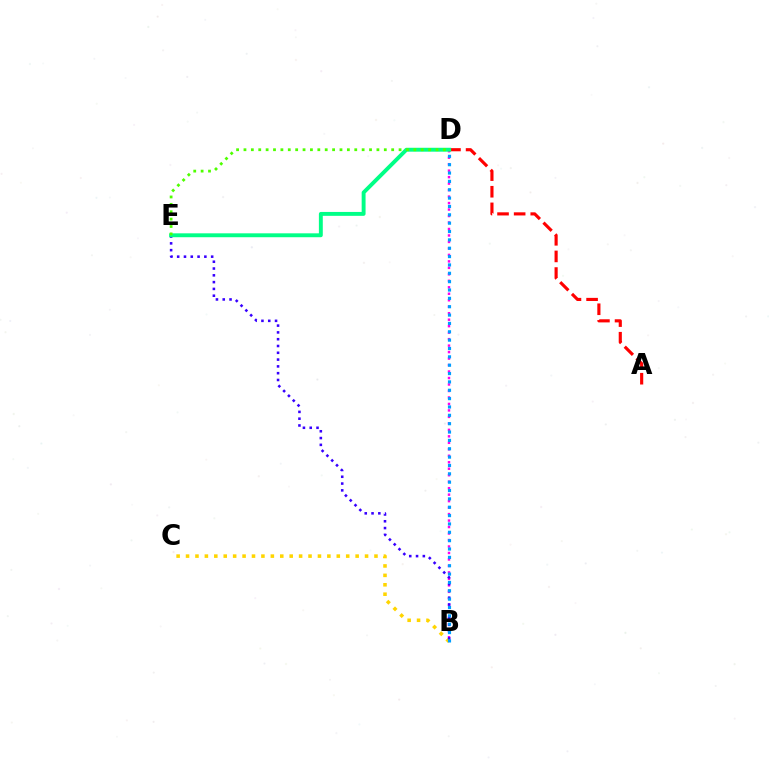{('B', 'D'): [{'color': '#ff00ed', 'line_style': 'dotted', 'thickness': 1.76}, {'color': '#009eff', 'line_style': 'dotted', 'thickness': 2.27}], ('B', 'C'): [{'color': '#ffd500', 'line_style': 'dotted', 'thickness': 2.56}], ('B', 'E'): [{'color': '#3700ff', 'line_style': 'dotted', 'thickness': 1.85}], ('A', 'D'): [{'color': '#ff0000', 'line_style': 'dashed', 'thickness': 2.26}], ('D', 'E'): [{'color': '#00ff86', 'line_style': 'solid', 'thickness': 2.81}, {'color': '#4fff00', 'line_style': 'dotted', 'thickness': 2.01}]}